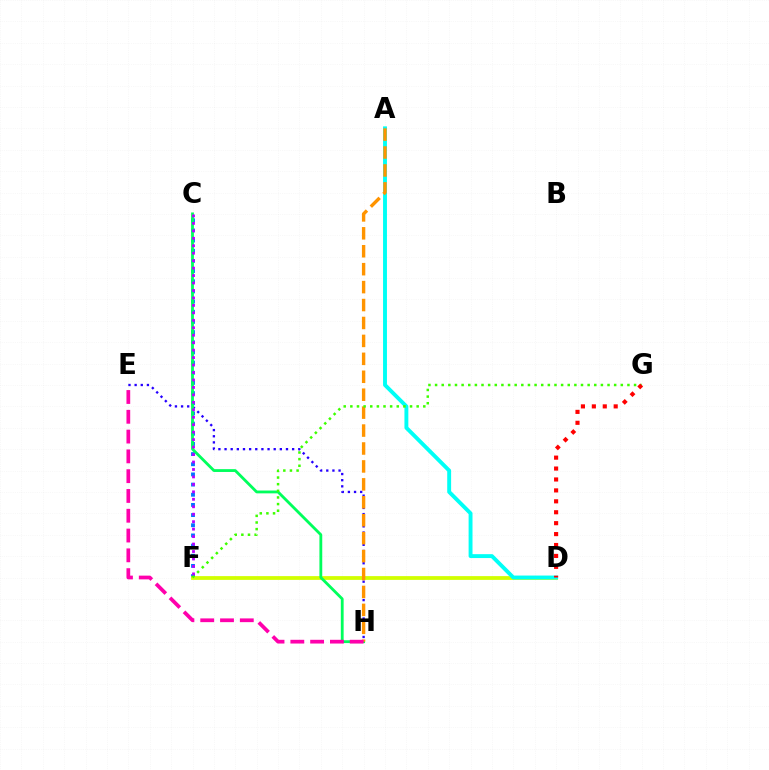{('C', 'F'): [{'color': '#0074ff', 'line_style': 'dotted', 'thickness': 2.76}, {'color': '#b900ff', 'line_style': 'dotted', 'thickness': 2.03}], ('E', 'H'): [{'color': '#2500ff', 'line_style': 'dotted', 'thickness': 1.67}, {'color': '#ff00ac', 'line_style': 'dashed', 'thickness': 2.69}], ('D', 'F'): [{'color': '#d1ff00', 'line_style': 'solid', 'thickness': 2.71}], ('C', 'H'): [{'color': '#00ff5c', 'line_style': 'solid', 'thickness': 2.03}], ('A', 'D'): [{'color': '#00fff6', 'line_style': 'solid', 'thickness': 2.81}], ('A', 'H'): [{'color': '#ff9400', 'line_style': 'dashed', 'thickness': 2.44}], ('F', 'G'): [{'color': '#3dff00', 'line_style': 'dotted', 'thickness': 1.8}], ('D', 'G'): [{'color': '#ff0000', 'line_style': 'dotted', 'thickness': 2.97}]}